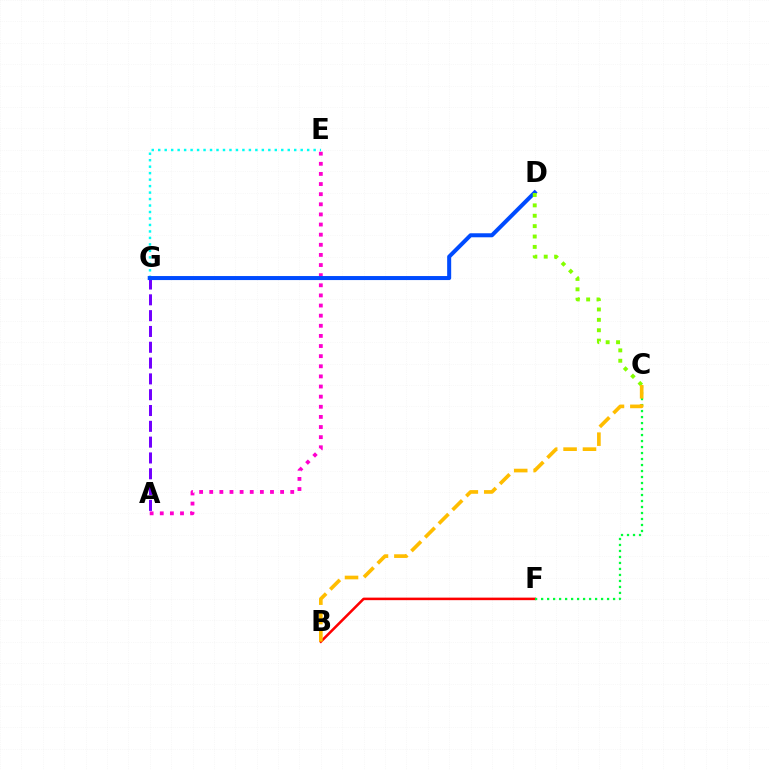{('B', 'F'): [{'color': '#ff0000', 'line_style': 'solid', 'thickness': 1.83}], ('C', 'F'): [{'color': '#00ff39', 'line_style': 'dotted', 'thickness': 1.63}], ('A', 'G'): [{'color': '#7200ff', 'line_style': 'dashed', 'thickness': 2.15}], ('E', 'G'): [{'color': '#00fff6', 'line_style': 'dotted', 'thickness': 1.76}], ('A', 'E'): [{'color': '#ff00cf', 'line_style': 'dotted', 'thickness': 2.75}], ('D', 'G'): [{'color': '#004bff', 'line_style': 'solid', 'thickness': 2.9}], ('C', 'D'): [{'color': '#84ff00', 'line_style': 'dotted', 'thickness': 2.82}], ('B', 'C'): [{'color': '#ffbd00', 'line_style': 'dashed', 'thickness': 2.64}]}